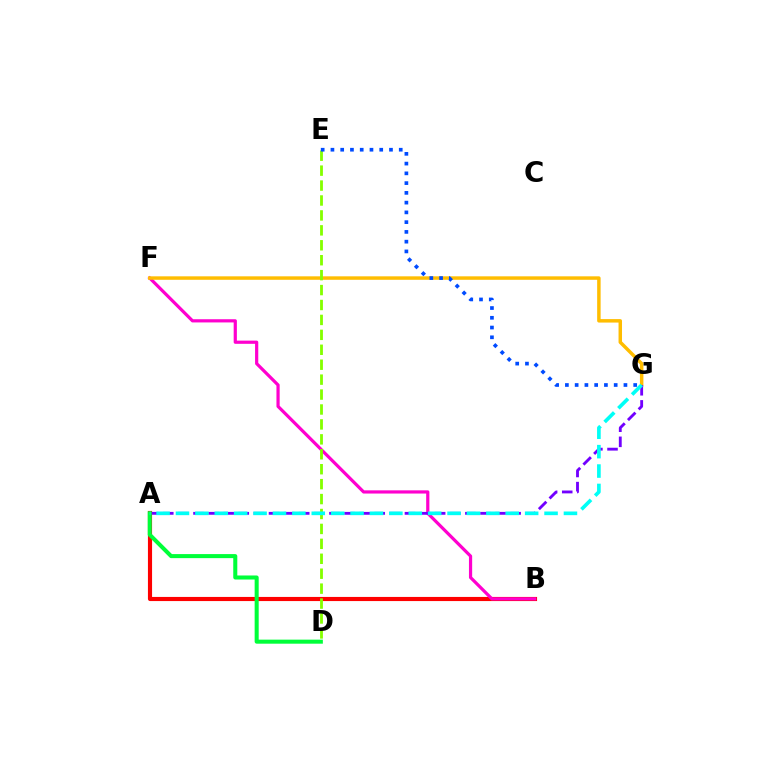{('A', 'B'): [{'color': '#ff0000', 'line_style': 'solid', 'thickness': 2.98}], ('B', 'F'): [{'color': '#ff00cf', 'line_style': 'solid', 'thickness': 2.31}], ('F', 'G'): [{'color': '#ffbd00', 'line_style': 'solid', 'thickness': 2.5}], ('A', 'G'): [{'color': '#7200ff', 'line_style': 'dashed', 'thickness': 2.05}, {'color': '#00fff6', 'line_style': 'dashed', 'thickness': 2.64}], ('A', 'D'): [{'color': '#00ff39', 'line_style': 'solid', 'thickness': 2.91}], ('D', 'E'): [{'color': '#84ff00', 'line_style': 'dashed', 'thickness': 2.03}], ('E', 'G'): [{'color': '#004bff', 'line_style': 'dotted', 'thickness': 2.65}]}